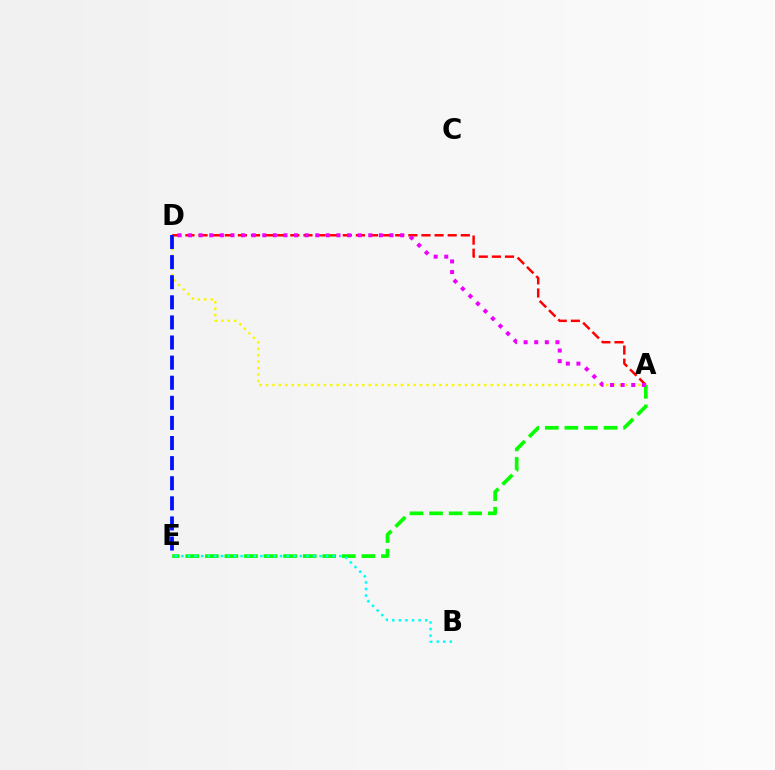{('A', 'E'): [{'color': '#08ff00', 'line_style': 'dashed', 'thickness': 2.66}], ('A', 'D'): [{'color': '#ff0000', 'line_style': 'dashed', 'thickness': 1.78}, {'color': '#fcf500', 'line_style': 'dotted', 'thickness': 1.74}, {'color': '#ee00ff', 'line_style': 'dotted', 'thickness': 2.88}], ('B', 'E'): [{'color': '#00fff6', 'line_style': 'dotted', 'thickness': 1.79}], ('D', 'E'): [{'color': '#0010ff', 'line_style': 'dashed', 'thickness': 2.73}]}